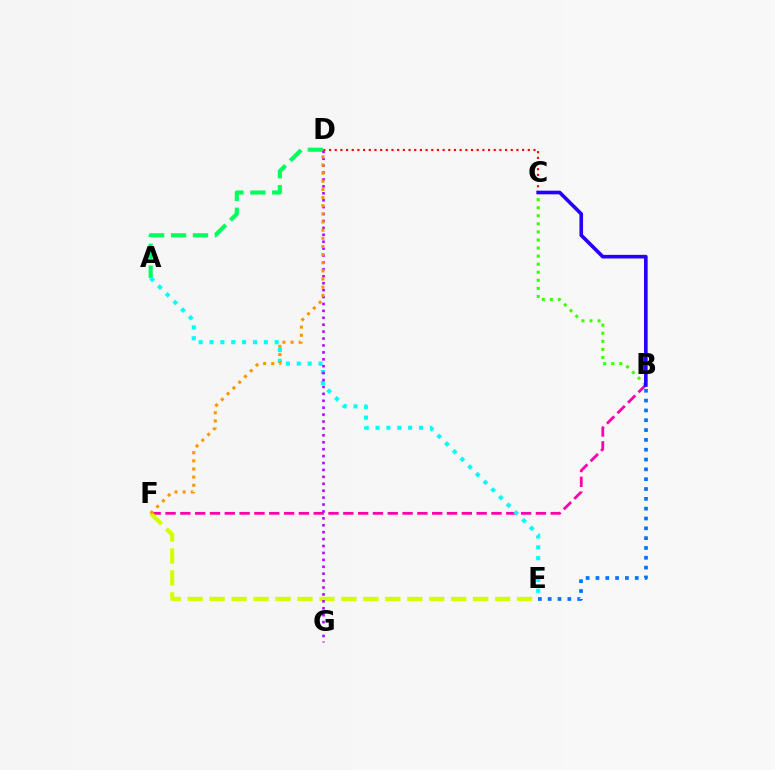{('B', 'F'): [{'color': '#ff00ac', 'line_style': 'dashed', 'thickness': 2.01}], ('A', 'D'): [{'color': '#00ff5c', 'line_style': 'dashed', 'thickness': 2.98}], ('B', 'E'): [{'color': '#0074ff', 'line_style': 'dotted', 'thickness': 2.67}], ('E', 'F'): [{'color': '#d1ff00', 'line_style': 'dashed', 'thickness': 2.98}], ('C', 'D'): [{'color': '#ff0000', 'line_style': 'dotted', 'thickness': 1.54}], ('A', 'E'): [{'color': '#00fff6', 'line_style': 'dotted', 'thickness': 2.95}], ('D', 'G'): [{'color': '#b900ff', 'line_style': 'dotted', 'thickness': 1.88}], ('B', 'C'): [{'color': '#3dff00', 'line_style': 'dotted', 'thickness': 2.19}, {'color': '#2500ff', 'line_style': 'solid', 'thickness': 2.61}], ('D', 'F'): [{'color': '#ff9400', 'line_style': 'dotted', 'thickness': 2.21}]}